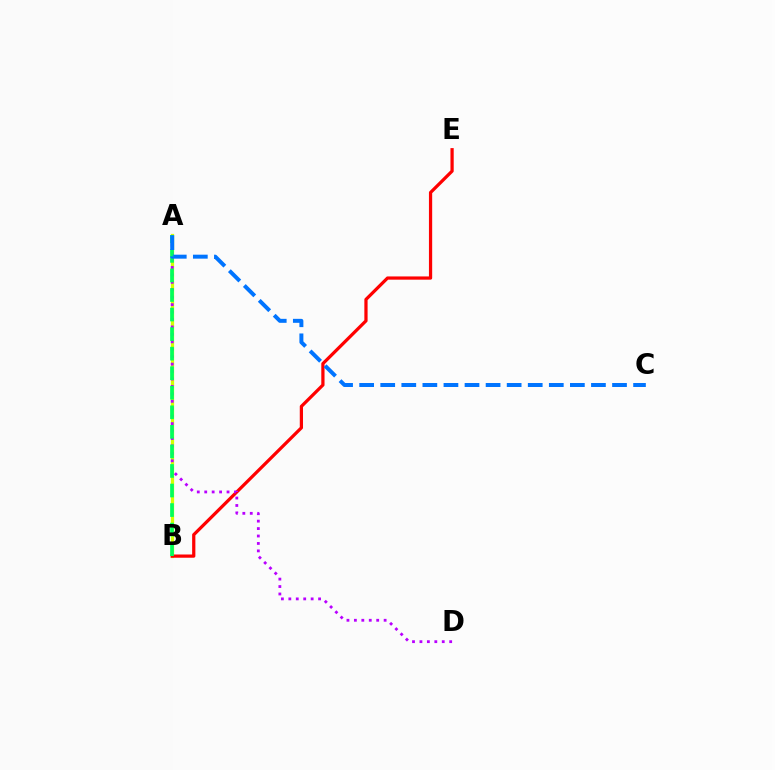{('A', 'B'): [{'color': '#d1ff00', 'line_style': 'solid', 'thickness': 2.33}, {'color': '#00ff5c', 'line_style': 'dashed', 'thickness': 2.66}], ('B', 'E'): [{'color': '#ff0000', 'line_style': 'solid', 'thickness': 2.33}], ('A', 'D'): [{'color': '#b900ff', 'line_style': 'dotted', 'thickness': 2.02}], ('A', 'C'): [{'color': '#0074ff', 'line_style': 'dashed', 'thickness': 2.86}]}